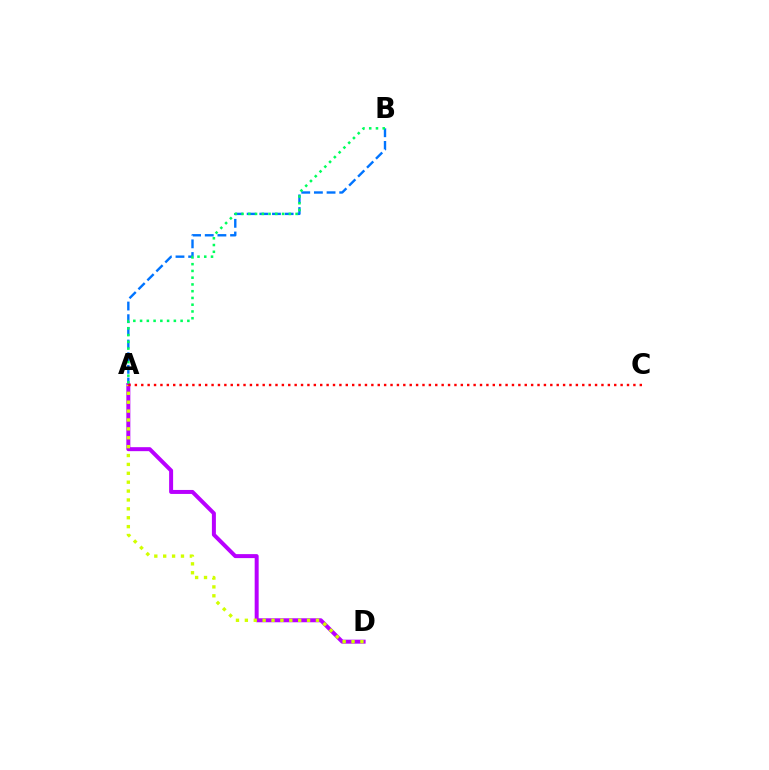{('A', 'B'): [{'color': '#0074ff', 'line_style': 'dashed', 'thickness': 1.72}, {'color': '#00ff5c', 'line_style': 'dotted', 'thickness': 1.84}], ('A', 'D'): [{'color': '#b900ff', 'line_style': 'solid', 'thickness': 2.87}, {'color': '#d1ff00', 'line_style': 'dotted', 'thickness': 2.41}], ('A', 'C'): [{'color': '#ff0000', 'line_style': 'dotted', 'thickness': 1.74}]}